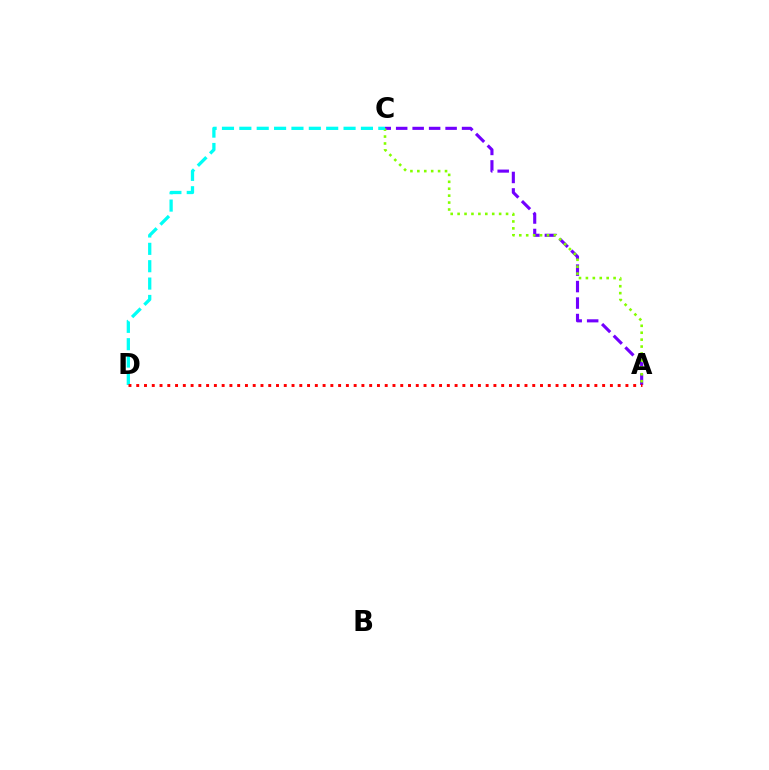{('A', 'C'): [{'color': '#7200ff', 'line_style': 'dashed', 'thickness': 2.24}, {'color': '#84ff00', 'line_style': 'dotted', 'thickness': 1.88}], ('C', 'D'): [{'color': '#00fff6', 'line_style': 'dashed', 'thickness': 2.36}], ('A', 'D'): [{'color': '#ff0000', 'line_style': 'dotted', 'thickness': 2.11}]}